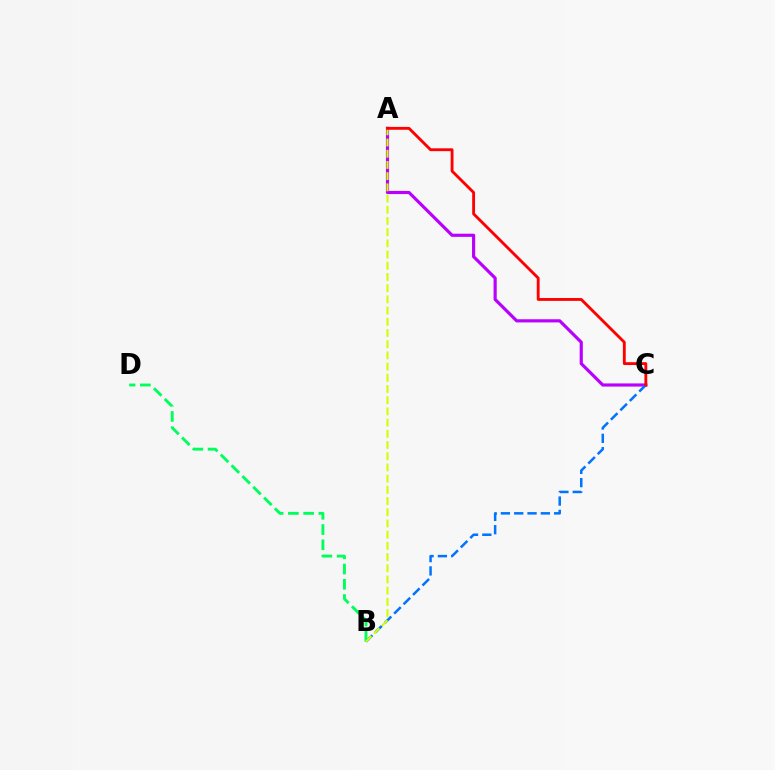{('A', 'C'): [{'color': '#b900ff', 'line_style': 'solid', 'thickness': 2.27}, {'color': '#ff0000', 'line_style': 'solid', 'thickness': 2.05}], ('B', 'C'): [{'color': '#0074ff', 'line_style': 'dashed', 'thickness': 1.81}], ('B', 'D'): [{'color': '#00ff5c', 'line_style': 'dashed', 'thickness': 2.07}], ('A', 'B'): [{'color': '#d1ff00', 'line_style': 'dashed', 'thickness': 1.52}]}